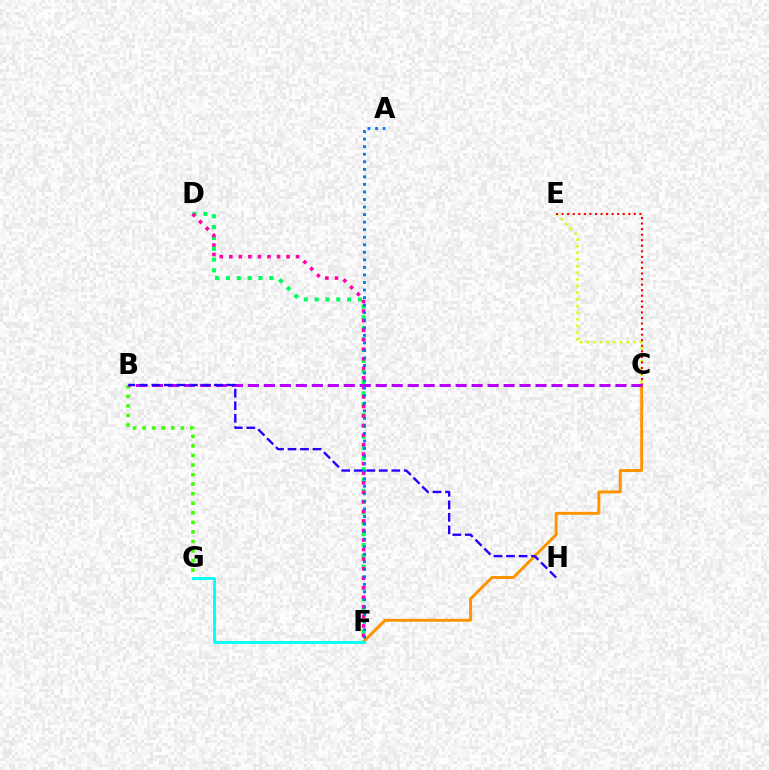{('C', 'E'): [{'color': '#d1ff00', 'line_style': 'dotted', 'thickness': 1.81}, {'color': '#ff0000', 'line_style': 'dotted', 'thickness': 1.51}], ('D', 'F'): [{'color': '#00ff5c', 'line_style': 'dotted', 'thickness': 2.94}, {'color': '#ff00ac', 'line_style': 'dotted', 'thickness': 2.59}], ('B', 'G'): [{'color': '#3dff00', 'line_style': 'dotted', 'thickness': 2.59}], ('C', 'F'): [{'color': '#ff9400', 'line_style': 'solid', 'thickness': 2.14}], ('B', 'C'): [{'color': '#b900ff', 'line_style': 'dashed', 'thickness': 2.17}], ('A', 'F'): [{'color': '#0074ff', 'line_style': 'dotted', 'thickness': 2.05}], ('F', 'G'): [{'color': '#00fff6', 'line_style': 'solid', 'thickness': 2.07}], ('B', 'H'): [{'color': '#2500ff', 'line_style': 'dashed', 'thickness': 1.7}]}